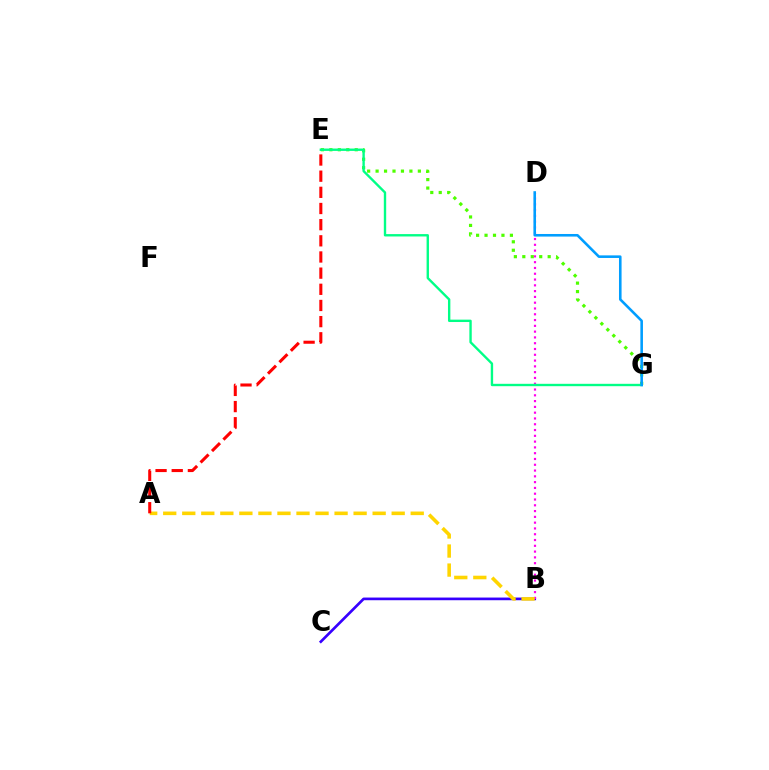{('E', 'G'): [{'color': '#4fff00', 'line_style': 'dotted', 'thickness': 2.3}, {'color': '#00ff86', 'line_style': 'solid', 'thickness': 1.71}], ('B', 'C'): [{'color': '#3700ff', 'line_style': 'solid', 'thickness': 1.93}], ('B', 'D'): [{'color': '#ff00ed', 'line_style': 'dotted', 'thickness': 1.57}], ('A', 'B'): [{'color': '#ffd500', 'line_style': 'dashed', 'thickness': 2.59}], ('A', 'E'): [{'color': '#ff0000', 'line_style': 'dashed', 'thickness': 2.2}], ('D', 'G'): [{'color': '#009eff', 'line_style': 'solid', 'thickness': 1.86}]}